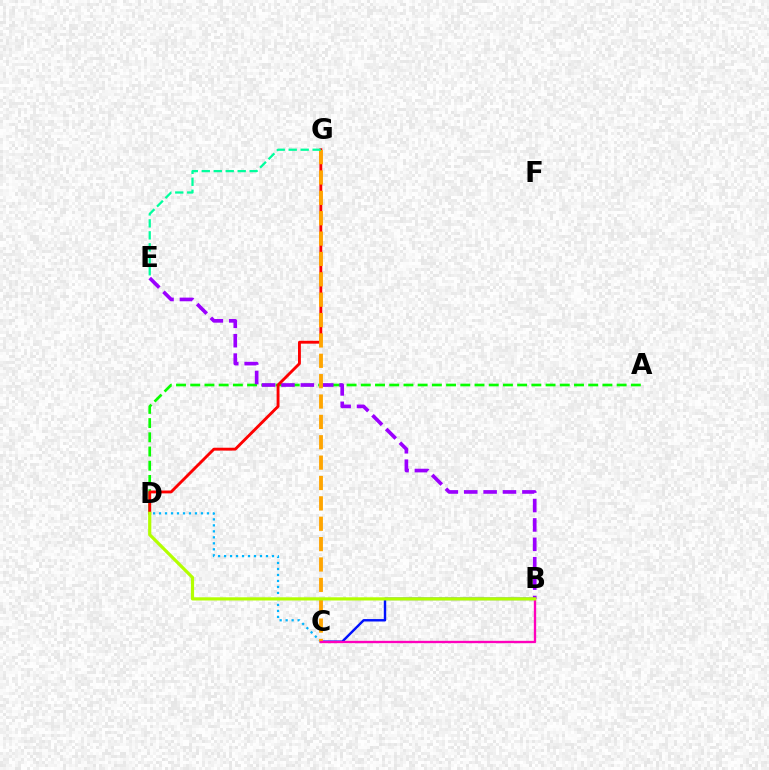{('A', 'D'): [{'color': '#08ff00', 'line_style': 'dashed', 'thickness': 1.93}], ('B', 'C'): [{'color': '#0010ff', 'line_style': 'solid', 'thickness': 1.74}, {'color': '#ff00bd', 'line_style': 'solid', 'thickness': 1.68}], ('B', 'E'): [{'color': '#9b00ff', 'line_style': 'dashed', 'thickness': 2.63}], ('D', 'G'): [{'color': '#ff0000', 'line_style': 'solid', 'thickness': 2.07}], ('C', 'D'): [{'color': '#00b5ff', 'line_style': 'dotted', 'thickness': 1.63}], ('C', 'G'): [{'color': '#ffa500', 'line_style': 'dashed', 'thickness': 2.77}], ('E', 'G'): [{'color': '#00ff9d', 'line_style': 'dashed', 'thickness': 1.63}], ('B', 'D'): [{'color': '#b3ff00', 'line_style': 'solid', 'thickness': 2.29}]}